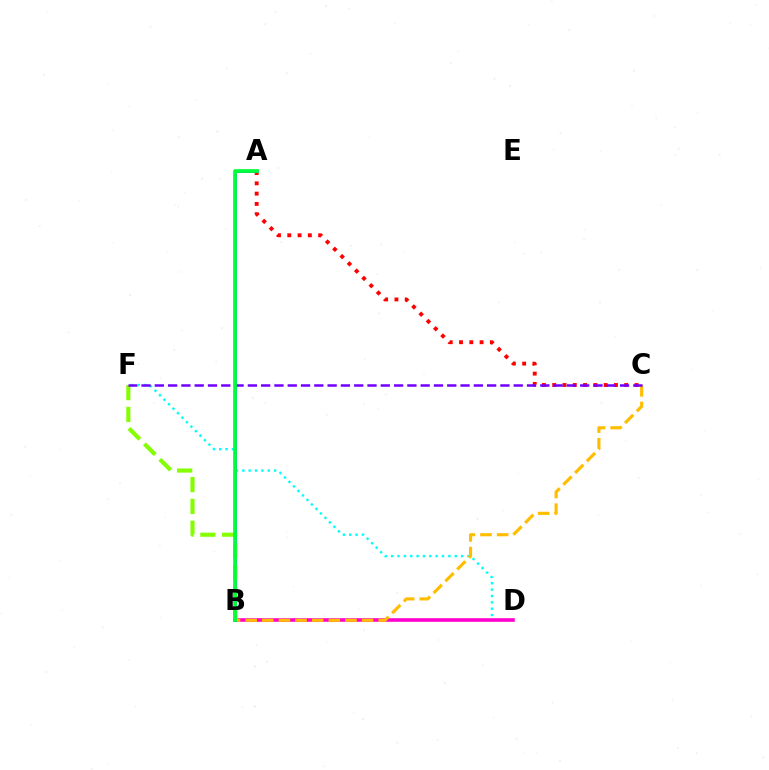{('D', 'F'): [{'color': '#00fff6', 'line_style': 'dotted', 'thickness': 1.73}], ('B', 'D'): [{'color': '#ff00cf', 'line_style': 'solid', 'thickness': 2.6}], ('A', 'C'): [{'color': '#ff0000', 'line_style': 'dotted', 'thickness': 2.8}], ('B', 'C'): [{'color': '#ffbd00', 'line_style': 'dashed', 'thickness': 2.26}], ('A', 'B'): [{'color': '#004bff', 'line_style': 'solid', 'thickness': 1.82}, {'color': '#00ff39', 'line_style': 'solid', 'thickness': 2.67}], ('B', 'F'): [{'color': '#84ff00', 'line_style': 'dashed', 'thickness': 2.97}], ('C', 'F'): [{'color': '#7200ff', 'line_style': 'dashed', 'thickness': 1.81}]}